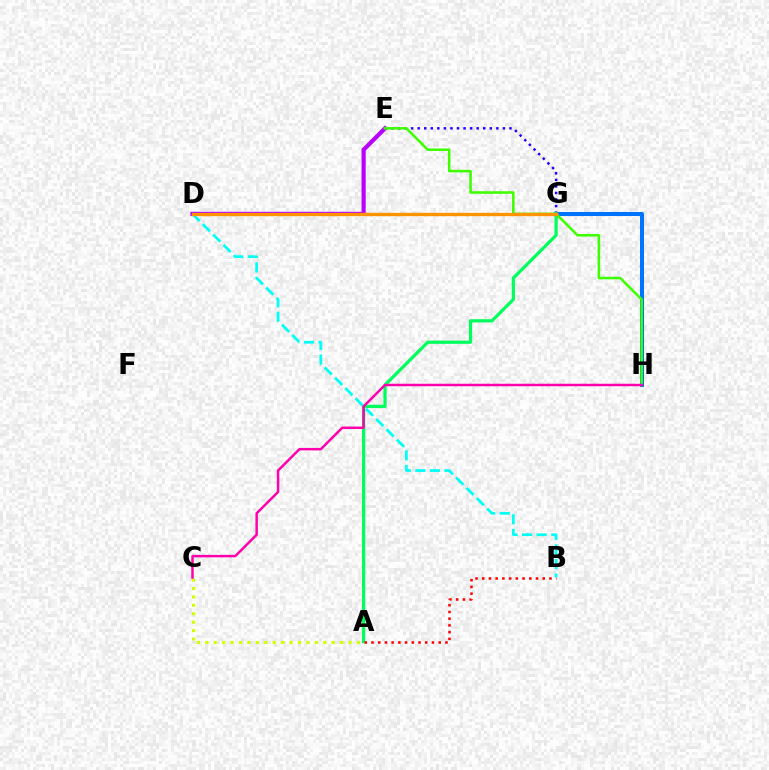{('D', 'E'): [{'color': '#b900ff', 'line_style': 'solid', 'thickness': 3.0}], ('E', 'G'): [{'color': '#2500ff', 'line_style': 'dotted', 'thickness': 1.78}], ('G', 'H'): [{'color': '#0074ff', 'line_style': 'solid', 'thickness': 2.91}], ('A', 'C'): [{'color': '#d1ff00', 'line_style': 'dotted', 'thickness': 2.29}], ('A', 'G'): [{'color': '#00ff5c', 'line_style': 'solid', 'thickness': 2.33}], ('E', 'H'): [{'color': '#3dff00', 'line_style': 'solid', 'thickness': 1.84}], ('A', 'B'): [{'color': '#ff0000', 'line_style': 'dotted', 'thickness': 1.83}], ('B', 'D'): [{'color': '#00fff6', 'line_style': 'dashed', 'thickness': 1.98}], ('C', 'H'): [{'color': '#ff00ac', 'line_style': 'solid', 'thickness': 1.79}], ('D', 'G'): [{'color': '#ff9400', 'line_style': 'solid', 'thickness': 2.41}]}